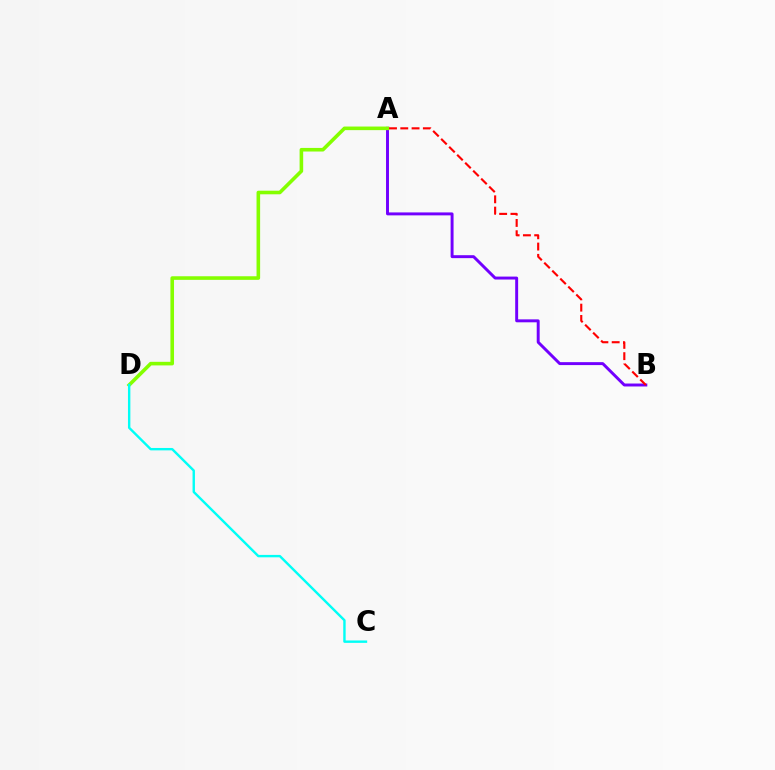{('A', 'B'): [{'color': '#7200ff', 'line_style': 'solid', 'thickness': 2.12}, {'color': '#ff0000', 'line_style': 'dashed', 'thickness': 1.53}], ('A', 'D'): [{'color': '#84ff00', 'line_style': 'solid', 'thickness': 2.59}], ('C', 'D'): [{'color': '#00fff6', 'line_style': 'solid', 'thickness': 1.73}]}